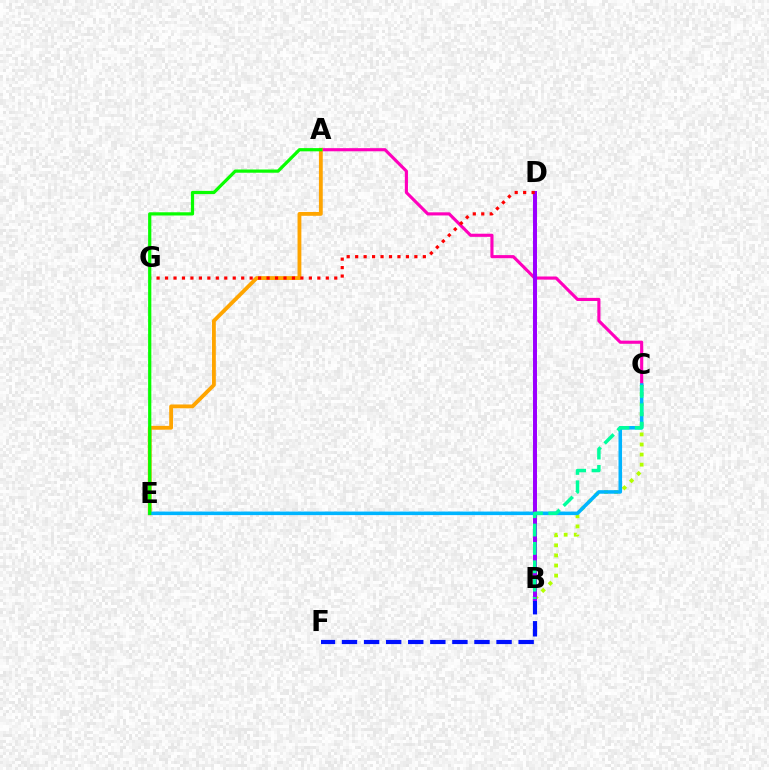{('B', 'C'): [{'color': '#b3ff00', 'line_style': 'dotted', 'thickness': 2.74}, {'color': '#00ff9d', 'line_style': 'dashed', 'thickness': 2.5}], ('A', 'C'): [{'color': '#ff00bd', 'line_style': 'solid', 'thickness': 2.25}], ('A', 'E'): [{'color': '#ffa500', 'line_style': 'solid', 'thickness': 2.76}, {'color': '#08ff00', 'line_style': 'solid', 'thickness': 2.32}], ('C', 'E'): [{'color': '#00b5ff', 'line_style': 'solid', 'thickness': 2.55}], ('B', 'F'): [{'color': '#0010ff', 'line_style': 'dashed', 'thickness': 3.0}], ('B', 'D'): [{'color': '#9b00ff', 'line_style': 'solid', 'thickness': 2.89}], ('D', 'G'): [{'color': '#ff0000', 'line_style': 'dotted', 'thickness': 2.3}]}